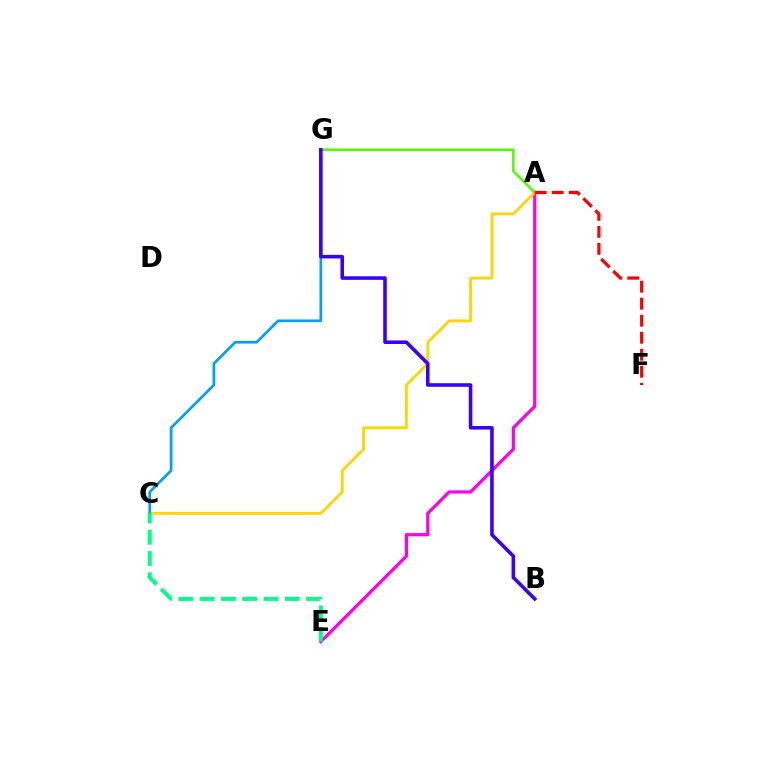{('A', 'E'): [{'color': '#ff00ed', 'line_style': 'solid', 'thickness': 2.31}], ('A', 'C'): [{'color': '#ffd500', 'line_style': 'solid', 'thickness': 2.03}], ('C', 'G'): [{'color': '#009eff', 'line_style': 'solid', 'thickness': 1.95}], ('A', 'G'): [{'color': '#4fff00', 'line_style': 'solid', 'thickness': 1.85}], ('A', 'F'): [{'color': '#ff0000', 'line_style': 'dashed', 'thickness': 2.31}], ('B', 'G'): [{'color': '#3700ff', 'line_style': 'solid', 'thickness': 2.57}], ('C', 'E'): [{'color': '#00ff86', 'line_style': 'dashed', 'thickness': 2.89}]}